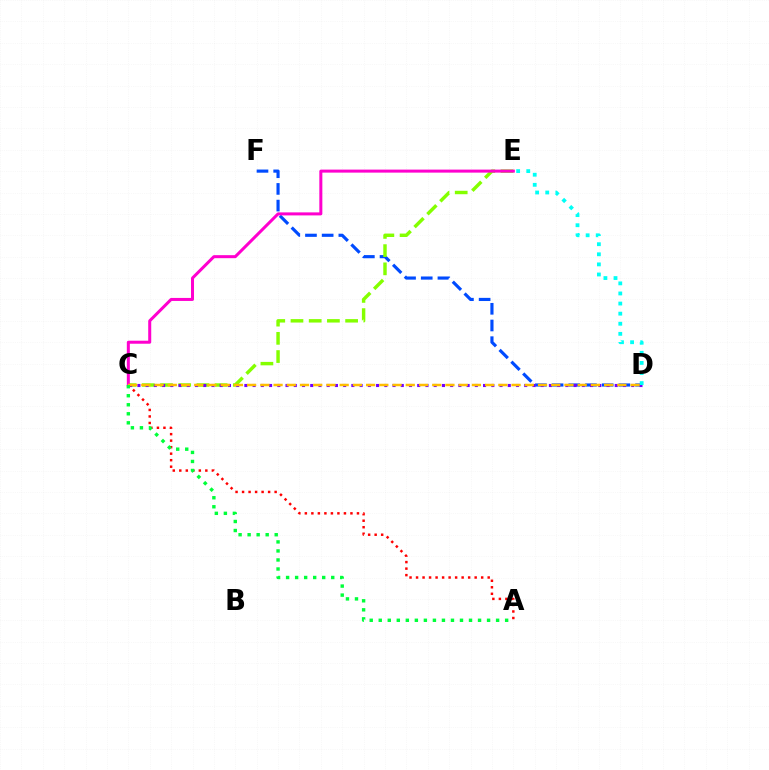{('D', 'F'): [{'color': '#004bff', 'line_style': 'dashed', 'thickness': 2.27}], ('C', 'E'): [{'color': '#84ff00', 'line_style': 'dashed', 'thickness': 2.47}, {'color': '#ff00cf', 'line_style': 'solid', 'thickness': 2.17}], ('C', 'D'): [{'color': '#7200ff', 'line_style': 'dotted', 'thickness': 2.24}, {'color': '#ffbd00', 'line_style': 'dashed', 'thickness': 1.8}], ('A', 'C'): [{'color': '#ff0000', 'line_style': 'dotted', 'thickness': 1.77}, {'color': '#00ff39', 'line_style': 'dotted', 'thickness': 2.45}], ('D', 'E'): [{'color': '#00fff6', 'line_style': 'dotted', 'thickness': 2.74}]}